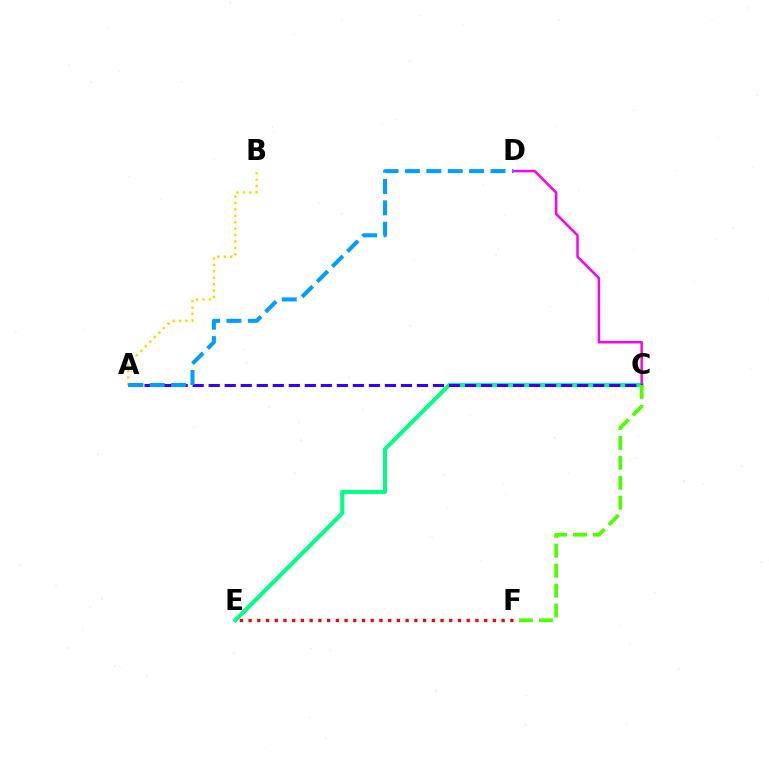{('E', 'F'): [{'color': '#ff0000', 'line_style': 'dotted', 'thickness': 2.37}], ('A', 'B'): [{'color': '#ffd500', 'line_style': 'dotted', 'thickness': 1.74}], ('C', 'E'): [{'color': '#00ff86', 'line_style': 'solid', 'thickness': 2.88}], ('C', 'D'): [{'color': '#ff00ed', 'line_style': 'solid', 'thickness': 1.8}], ('A', 'C'): [{'color': '#3700ff', 'line_style': 'dashed', 'thickness': 2.18}], ('C', 'F'): [{'color': '#4fff00', 'line_style': 'dashed', 'thickness': 2.71}], ('A', 'D'): [{'color': '#009eff', 'line_style': 'dashed', 'thickness': 2.91}]}